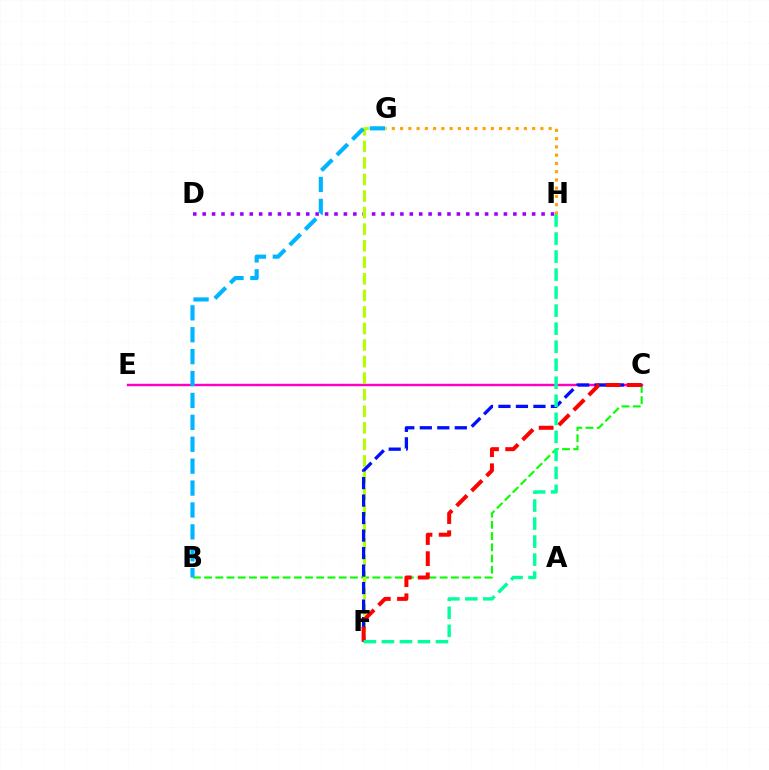{('B', 'C'): [{'color': '#08ff00', 'line_style': 'dashed', 'thickness': 1.52}], ('C', 'E'): [{'color': '#ff00bd', 'line_style': 'solid', 'thickness': 1.75}], ('D', 'H'): [{'color': '#9b00ff', 'line_style': 'dotted', 'thickness': 2.56}], ('G', 'H'): [{'color': '#ffa500', 'line_style': 'dotted', 'thickness': 2.24}], ('F', 'G'): [{'color': '#b3ff00', 'line_style': 'dashed', 'thickness': 2.25}], ('C', 'F'): [{'color': '#0010ff', 'line_style': 'dashed', 'thickness': 2.38}, {'color': '#ff0000', 'line_style': 'dashed', 'thickness': 2.88}], ('F', 'H'): [{'color': '#00ff9d', 'line_style': 'dashed', 'thickness': 2.45}], ('B', 'G'): [{'color': '#00b5ff', 'line_style': 'dashed', 'thickness': 2.98}]}